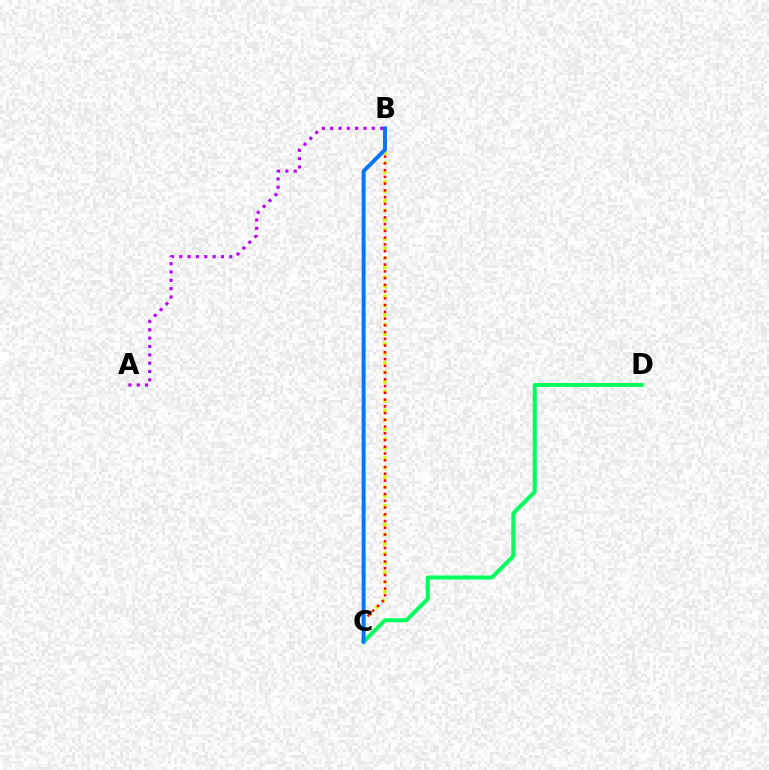{('B', 'C'): [{'color': '#d1ff00', 'line_style': 'dotted', 'thickness': 2.59}, {'color': '#ff0000', 'line_style': 'dotted', 'thickness': 1.83}, {'color': '#0074ff', 'line_style': 'solid', 'thickness': 2.81}], ('C', 'D'): [{'color': '#00ff5c', 'line_style': 'solid', 'thickness': 2.9}], ('A', 'B'): [{'color': '#b900ff', 'line_style': 'dotted', 'thickness': 2.26}]}